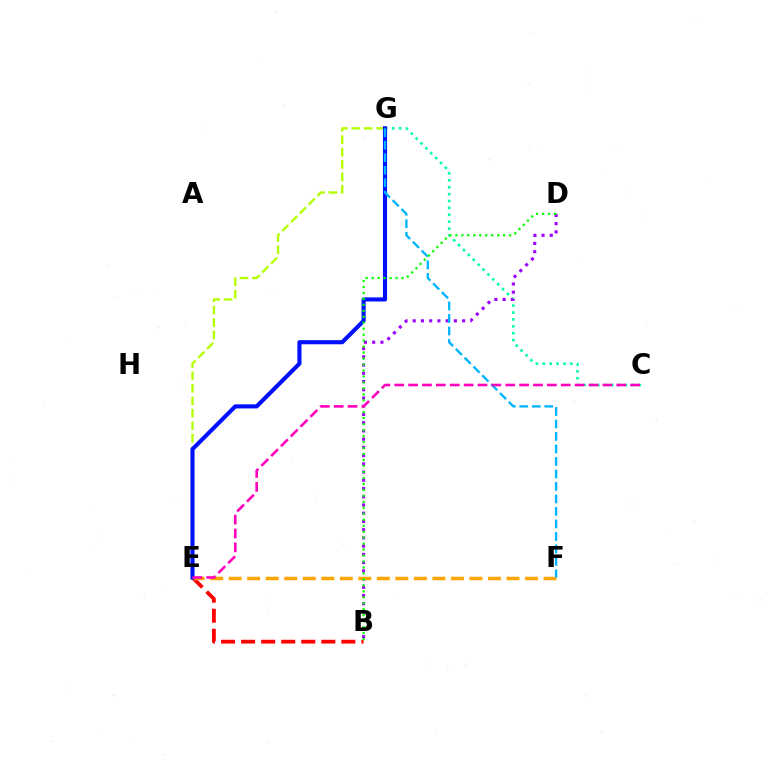{('E', 'G'): [{'color': '#b3ff00', 'line_style': 'dashed', 'thickness': 1.69}, {'color': '#0010ff', 'line_style': 'solid', 'thickness': 2.95}], ('C', 'G'): [{'color': '#00ff9d', 'line_style': 'dotted', 'thickness': 1.88}], ('B', 'D'): [{'color': '#9b00ff', 'line_style': 'dotted', 'thickness': 2.24}, {'color': '#08ff00', 'line_style': 'dotted', 'thickness': 1.62}], ('B', 'E'): [{'color': '#ff0000', 'line_style': 'dashed', 'thickness': 2.72}], ('E', 'F'): [{'color': '#ffa500', 'line_style': 'dashed', 'thickness': 2.52}], ('F', 'G'): [{'color': '#00b5ff', 'line_style': 'dashed', 'thickness': 1.7}], ('C', 'E'): [{'color': '#ff00bd', 'line_style': 'dashed', 'thickness': 1.89}]}